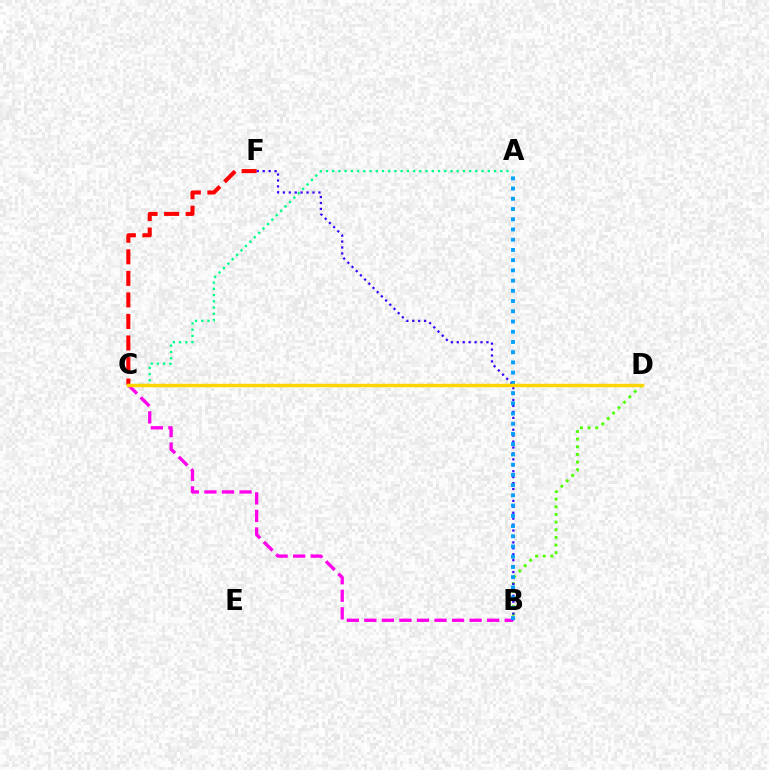{('B', 'D'): [{'color': '#4fff00', 'line_style': 'dotted', 'thickness': 2.08}], ('C', 'F'): [{'color': '#ff0000', 'line_style': 'dashed', 'thickness': 2.93}], ('B', 'C'): [{'color': '#ff00ed', 'line_style': 'dashed', 'thickness': 2.38}], ('B', 'F'): [{'color': '#3700ff', 'line_style': 'dotted', 'thickness': 1.61}], ('A', 'B'): [{'color': '#009eff', 'line_style': 'dotted', 'thickness': 2.78}], ('A', 'C'): [{'color': '#00ff86', 'line_style': 'dotted', 'thickness': 1.69}], ('C', 'D'): [{'color': '#ffd500', 'line_style': 'solid', 'thickness': 2.49}]}